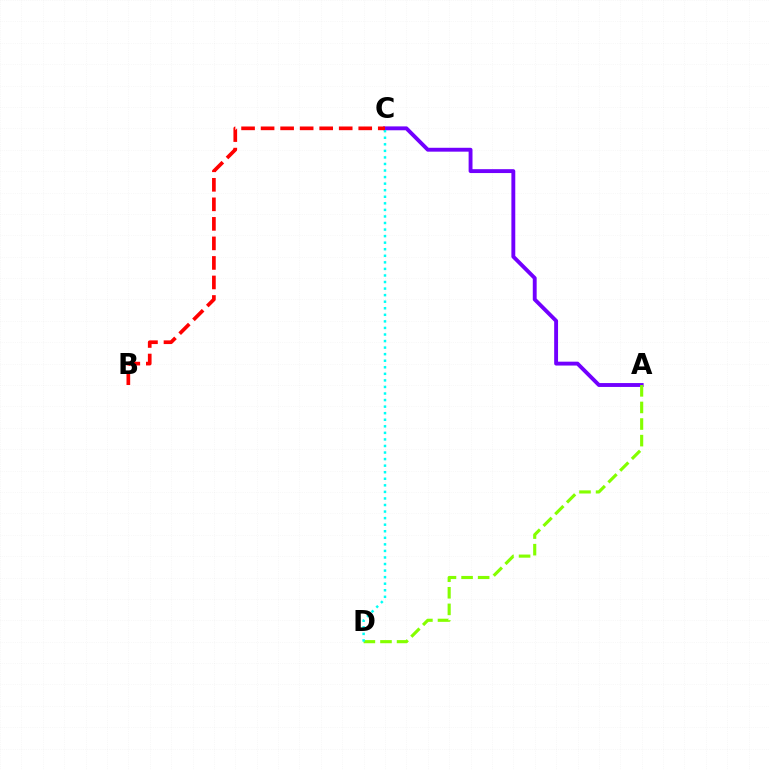{('A', 'C'): [{'color': '#7200ff', 'line_style': 'solid', 'thickness': 2.79}], ('A', 'D'): [{'color': '#84ff00', 'line_style': 'dashed', 'thickness': 2.25}], ('C', 'D'): [{'color': '#00fff6', 'line_style': 'dotted', 'thickness': 1.78}], ('B', 'C'): [{'color': '#ff0000', 'line_style': 'dashed', 'thickness': 2.65}]}